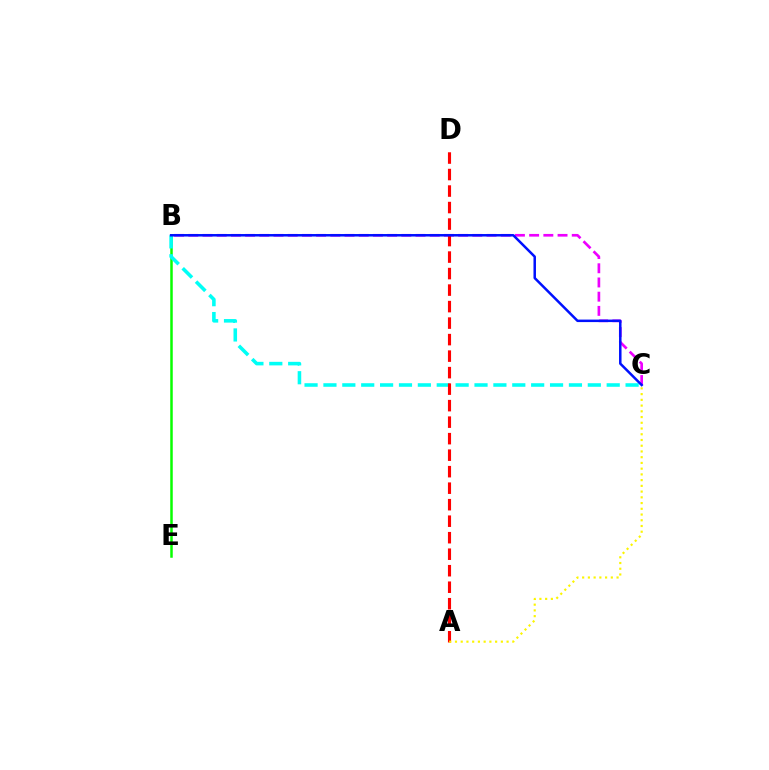{('B', 'E'): [{'color': '#08ff00', 'line_style': 'solid', 'thickness': 1.8}], ('B', 'C'): [{'color': '#ee00ff', 'line_style': 'dashed', 'thickness': 1.93}, {'color': '#00fff6', 'line_style': 'dashed', 'thickness': 2.57}, {'color': '#0010ff', 'line_style': 'solid', 'thickness': 1.8}], ('A', 'D'): [{'color': '#ff0000', 'line_style': 'dashed', 'thickness': 2.24}], ('A', 'C'): [{'color': '#fcf500', 'line_style': 'dotted', 'thickness': 1.56}]}